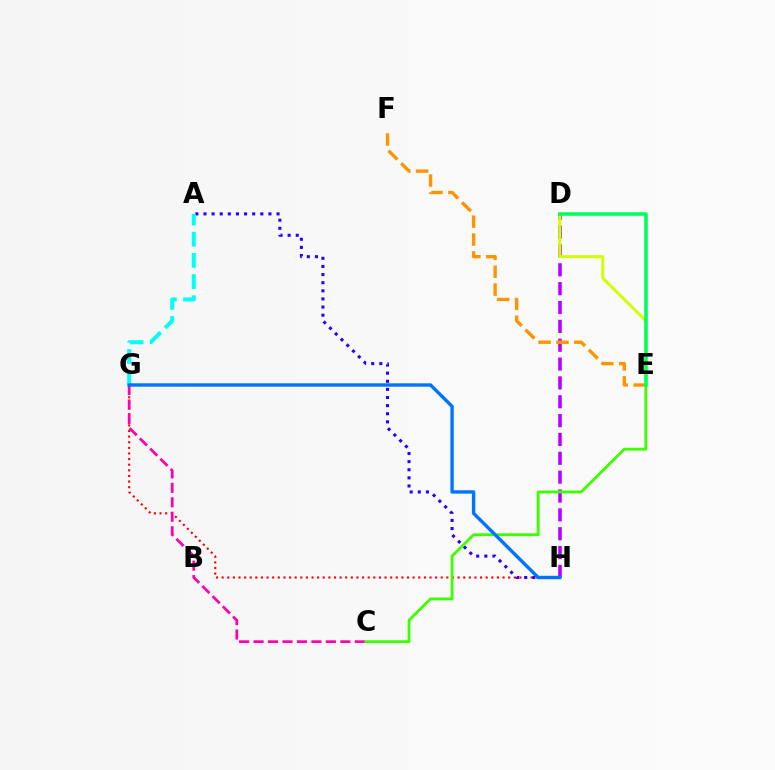{('G', 'H'): [{'color': '#ff0000', 'line_style': 'dotted', 'thickness': 1.53}, {'color': '#0074ff', 'line_style': 'solid', 'thickness': 2.45}], ('A', 'H'): [{'color': '#2500ff', 'line_style': 'dotted', 'thickness': 2.21}], ('D', 'H'): [{'color': '#b900ff', 'line_style': 'dashed', 'thickness': 2.56}], ('D', 'E'): [{'color': '#d1ff00', 'line_style': 'solid', 'thickness': 2.1}, {'color': '#00ff5c', 'line_style': 'solid', 'thickness': 2.54}], ('E', 'F'): [{'color': '#ff9400', 'line_style': 'dashed', 'thickness': 2.43}], ('C', 'G'): [{'color': '#ff00ac', 'line_style': 'dashed', 'thickness': 1.96}], ('C', 'E'): [{'color': '#3dff00', 'line_style': 'solid', 'thickness': 2.03}], ('A', 'G'): [{'color': '#00fff6', 'line_style': 'dashed', 'thickness': 2.87}]}